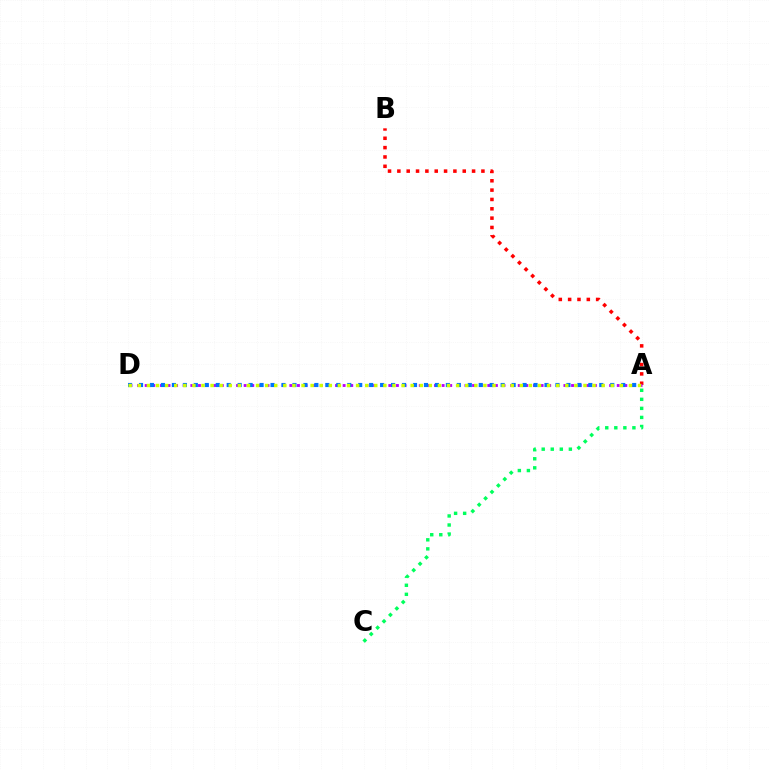{('A', 'B'): [{'color': '#ff0000', 'line_style': 'dotted', 'thickness': 2.54}], ('A', 'D'): [{'color': '#b900ff', 'line_style': 'dotted', 'thickness': 2.07}, {'color': '#0074ff', 'line_style': 'dotted', 'thickness': 2.98}, {'color': '#d1ff00', 'line_style': 'dotted', 'thickness': 2.47}], ('A', 'C'): [{'color': '#00ff5c', 'line_style': 'dotted', 'thickness': 2.46}]}